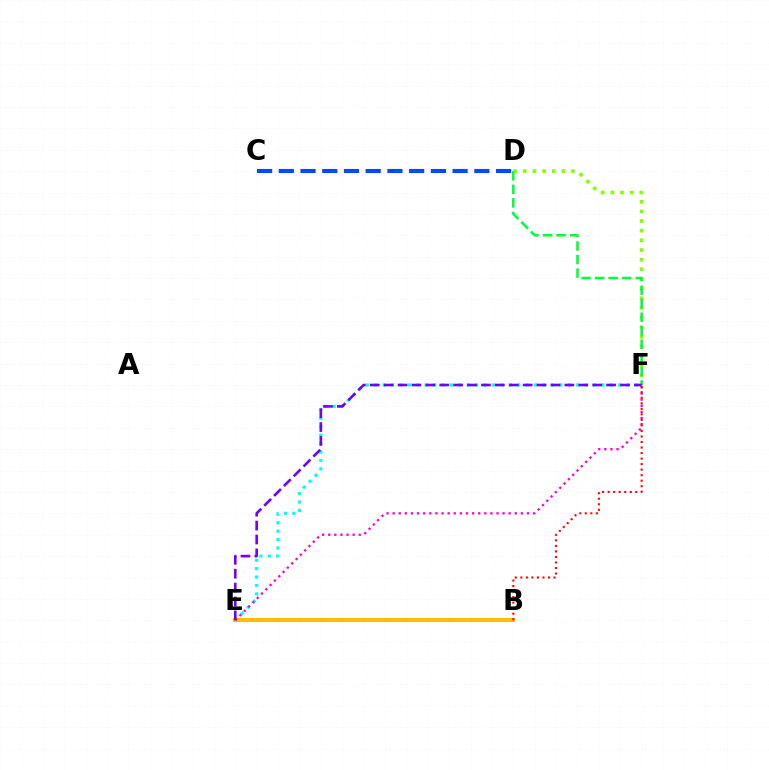{('E', 'F'): [{'color': '#00fff6', 'line_style': 'dotted', 'thickness': 2.29}, {'color': '#ff00cf', 'line_style': 'dotted', 'thickness': 1.66}, {'color': '#7200ff', 'line_style': 'dashed', 'thickness': 1.89}], ('B', 'E'): [{'color': '#ffbd00', 'line_style': 'solid', 'thickness': 2.91}], ('D', 'F'): [{'color': '#84ff00', 'line_style': 'dotted', 'thickness': 2.62}, {'color': '#00ff39', 'line_style': 'dashed', 'thickness': 1.84}], ('B', 'F'): [{'color': '#ff0000', 'line_style': 'dotted', 'thickness': 1.5}], ('C', 'D'): [{'color': '#004bff', 'line_style': 'dashed', 'thickness': 2.95}]}